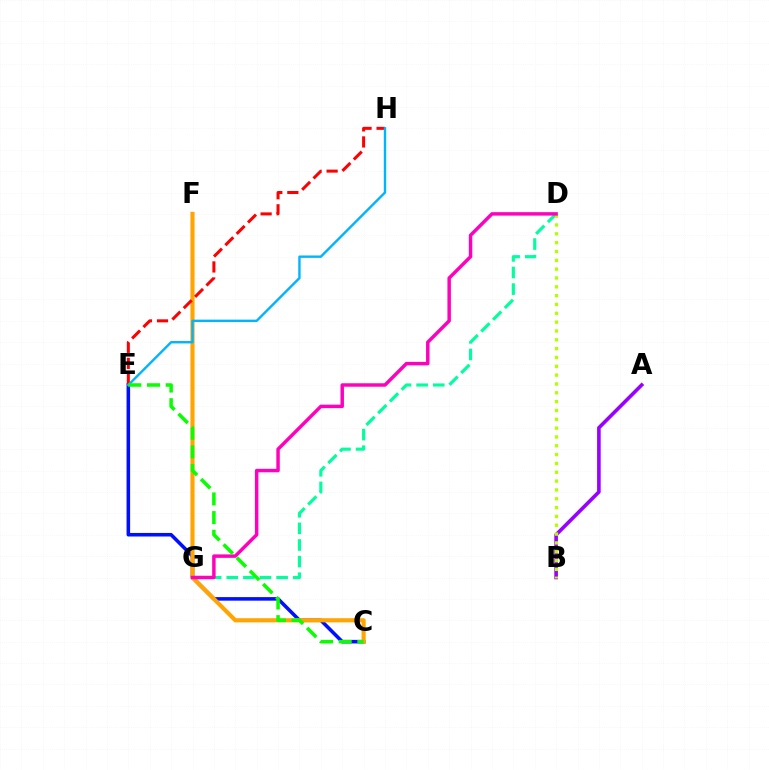{('C', 'E'): [{'color': '#0010ff', 'line_style': 'solid', 'thickness': 2.56}, {'color': '#08ff00', 'line_style': 'dashed', 'thickness': 2.53}], ('C', 'F'): [{'color': '#ffa500', 'line_style': 'solid', 'thickness': 2.98}], ('D', 'G'): [{'color': '#00ff9d', 'line_style': 'dashed', 'thickness': 2.26}, {'color': '#ff00bd', 'line_style': 'solid', 'thickness': 2.49}], ('E', 'H'): [{'color': '#ff0000', 'line_style': 'dashed', 'thickness': 2.18}, {'color': '#00b5ff', 'line_style': 'solid', 'thickness': 1.72}], ('A', 'B'): [{'color': '#9b00ff', 'line_style': 'solid', 'thickness': 2.6}], ('B', 'D'): [{'color': '#b3ff00', 'line_style': 'dotted', 'thickness': 2.4}]}